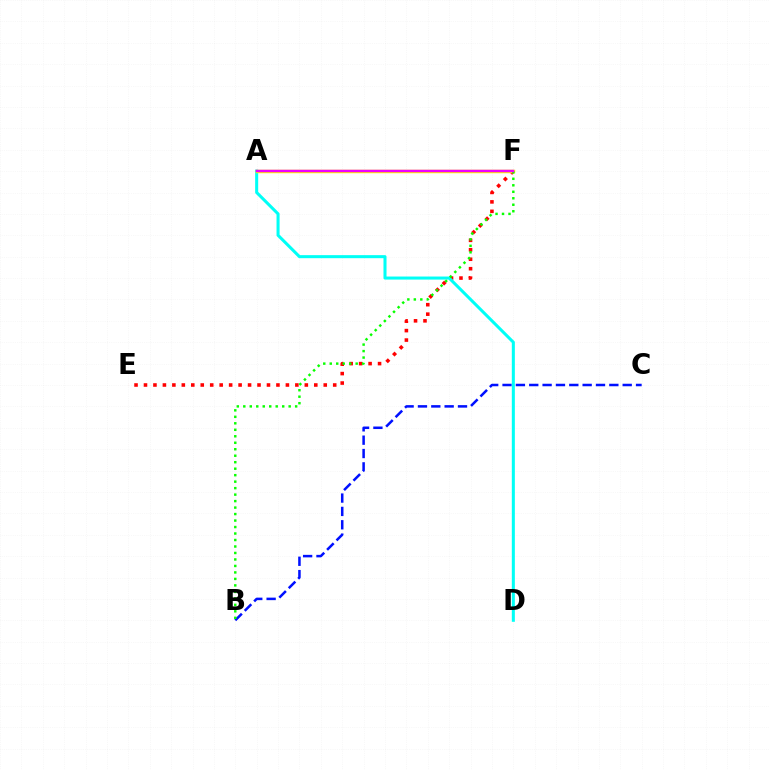{('B', 'C'): [{'color': '#0010ff', 'line_style': 'dashed', 'thickness': 1.81}], ('E', 'F'): [{'color': '#ff0000', 'line_style': 'dotted', 'thickness': 2.57}], ('A', 'D'): [{'color': '#00fff6', 'line_style': 'solid', 'thickness': 2.19}], ('A', 'F'): [{'color': '#fcf500', 'line_style': 'solid', 'thickness': 2.51}, {'color': '#ee00ff', 'line_style': 'solid', 'thickness': 1.78}], ('B', 'F'): [{'color': '#08ff00', 'line_style': 'dotted', 'thickness': 1.76}]}